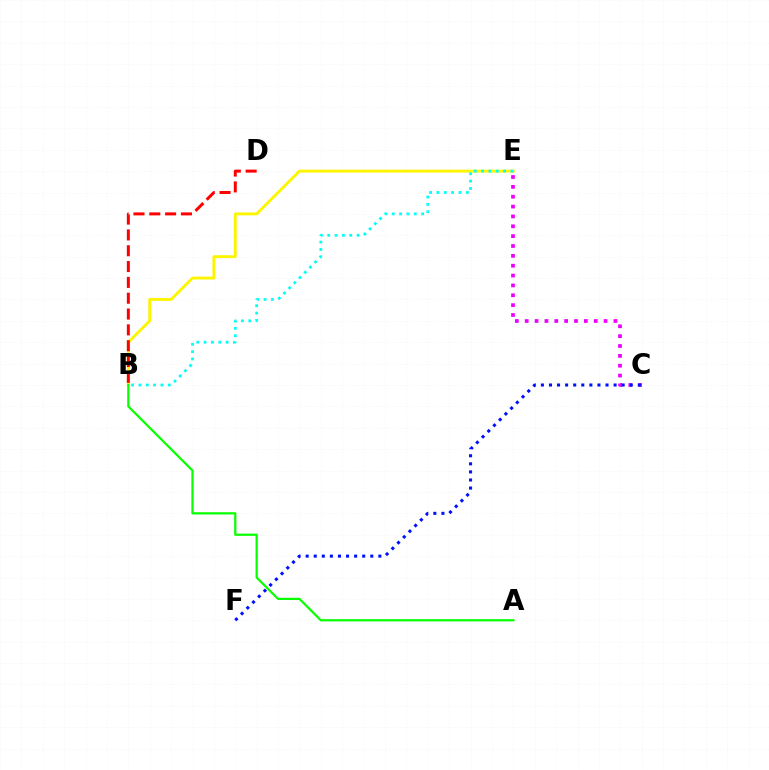{('B', 'E'): [{'color': '#fcf500', 'line_style': 'solid', 'thickness': 2.07}, {'color': '#00fff6', 'line_style': 'dotted', 'thickness': 1.99}], ('A', 'B'): [{'color': '#08ff00', 'line_style': 'solid', 'thickness': 1.6}], ('C', 'E'): [{'color': '#ee00ff', 'line_style': 'dotted', 'thickness': 2.68}], ('B', 'D'): [{'color': '#ff0000', 'line_style': 'dashed', 'thickness': 2.15}], ('C', 'F'): [{'color': '#0010ff', 'line_style': 'dotted', 'thickness': 2.19}]}